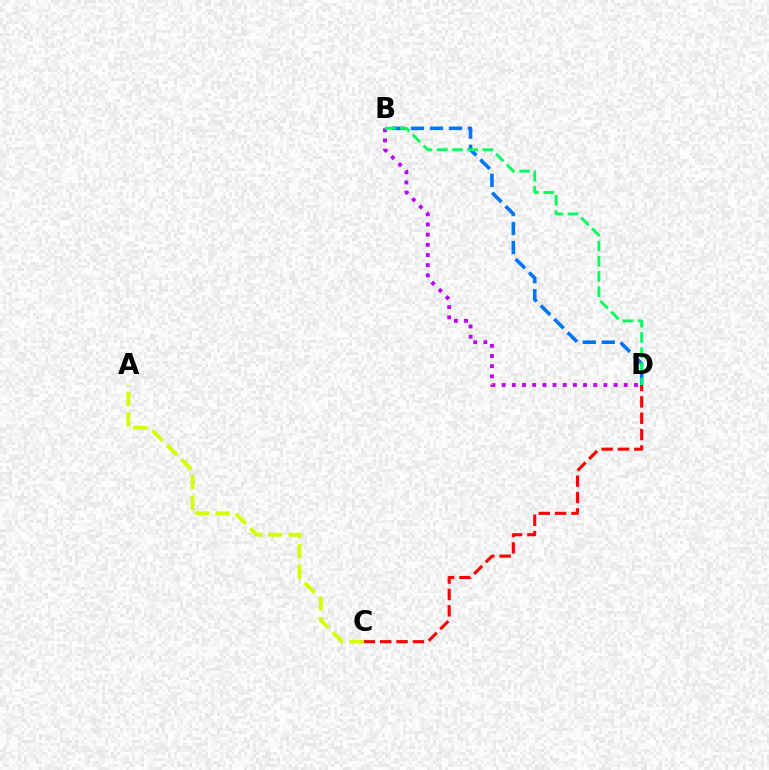{('B', 'D'): [{'color': '#0074ff', 'line_style': 'dashed', 'thickness': 2.58}, {'color': '#b900ff', 'line_style': 'dotted', 'thickness': 2.76}, {'color': '#00ff5c', 'line_style': 'dashed', 'thickness': 2.06}], ('C', 'D'): [{'color': '#ff0000', 'line_style': 'dashed', 'thickness': 2.22}], ('A', 'C'): [{'color': '#d1ff00', 'line_style': 'dashed', 'thickness': 2.77}]}